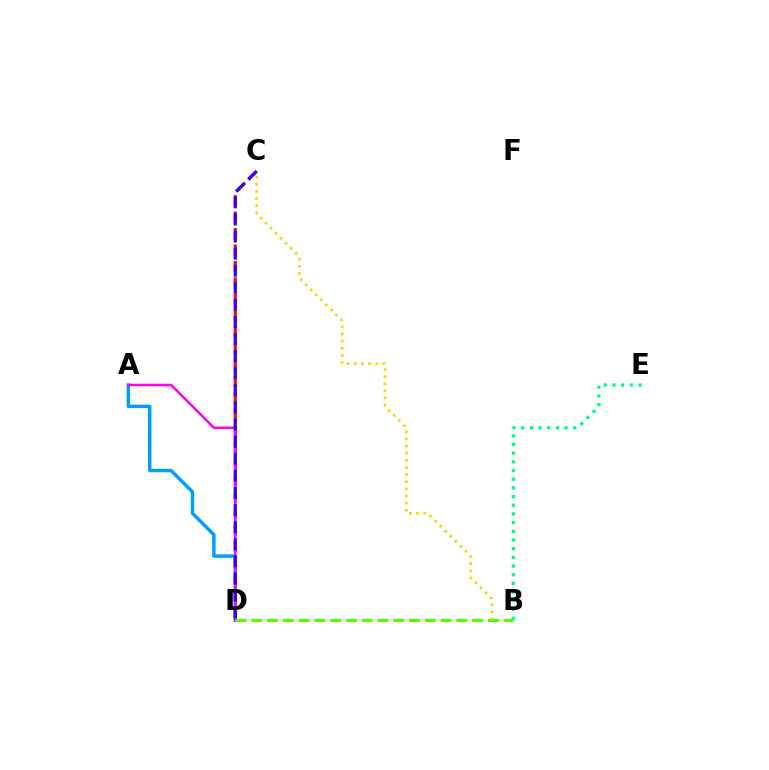{('B', 'C'): [{'color': '#ffd500', 'line_style': 'dotted', 'thickness': 1.94}], ('A', 'D'): [{'color': '#009eff', 'line_style': 'solid', 'thickness': 2.48}, {'color': '#ff00ed', 'line_style': 'solid', 'thickness': 1.8}], ('C', 'D'): [{'color': '#ff0000', 'line_style': 'dashed', 'thickness': 2.23}, {'color': '#3700ff', 'line_style': 'dashed', 'thickness': 2.32}], ('B', 'D'): [{'color': '#4fff00', 'line_style': 'dashed', 'thickness': 2.14}], ('B', 'E'): [{'color': '#00ff86', 'line_style': 'dotted', 'thickness': 2.36}]}